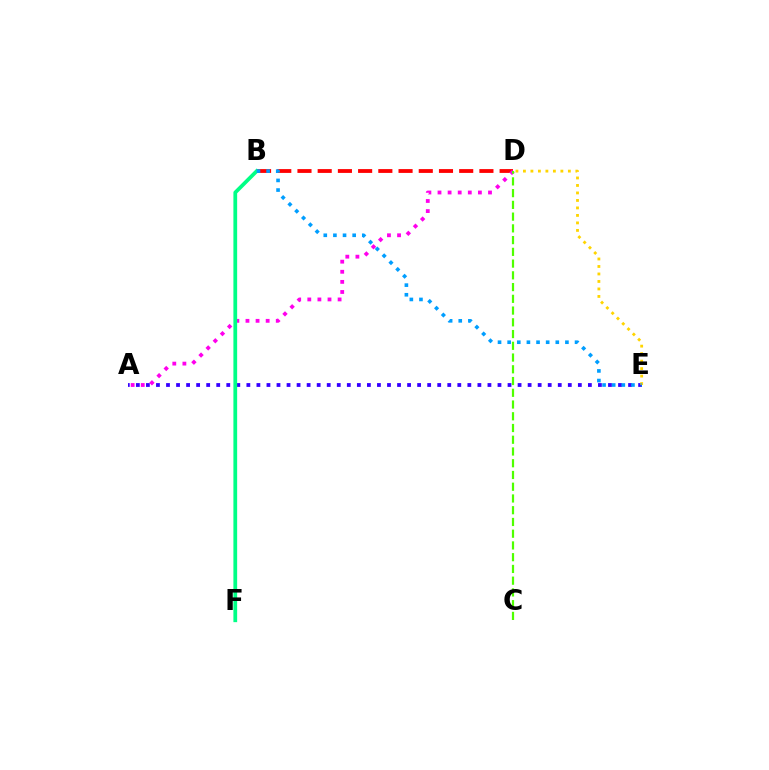{('B', 'D'): [{'color': '#ff0000', 'line_style': 'dashed', 'thickness': 2.75}], ('A', 'E'): [{'color': '#3700ff', 'line_style': 'dotted', 'thickness': 2.73}], ('A', 'D'): [{'color': '#ff00ed', 'line_style': 'dotted', 'thickness': 2.74}], ('D', 'E'): [{'color': '#ffd500', 'line_style': 'dotted', 'thickness': 2.04}], ('B', 'F'): [{'color': '#00ff86', 'line_style': 'solid', 'thickness': 2.7}], ('C', 'D'): [{'color': '#4fff00', 'line_style': 'dashed', 'thickness': 1.6}], ('B', 'E'): [{'color': '#009eff', 'line_style': 'dotted', 'thickness': 2.62}]}